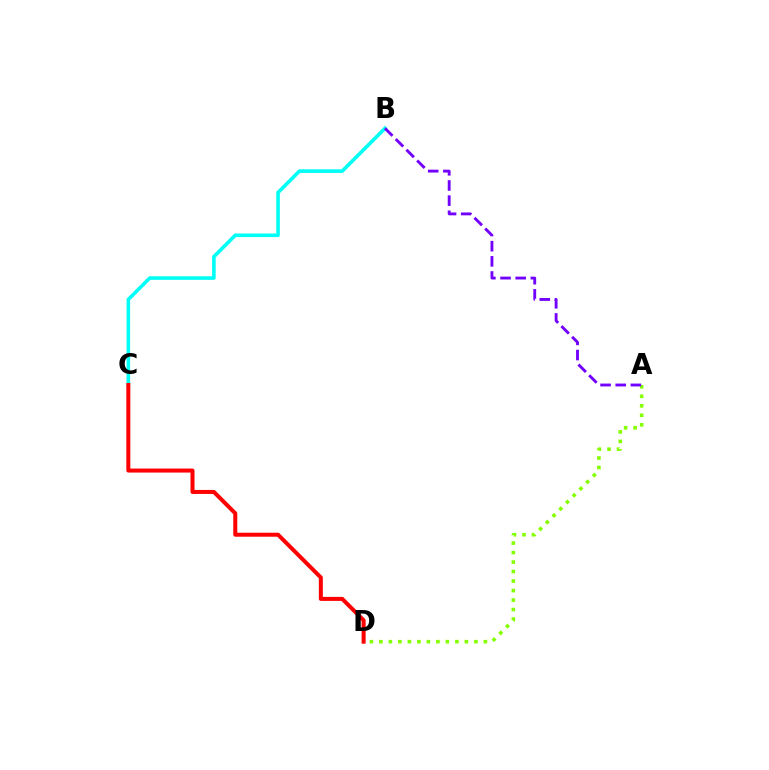{('A', 'D'): [{'color': '#84ff00', 'line_style': 'dotted', 'thickness': 2.58}], ('B', 'C'): [{'color': '#00fff6', 'line_style': 'solid', 'thickness': 2.59}], ('C', 'D'): [{'color': '#ff0000', 'line_style': 'solid', 'thickness': 2.89}], ('A', 'B'): [{'color': '#7200ff', 'line_style': 'dashed', 'thickness': 2.06}]}